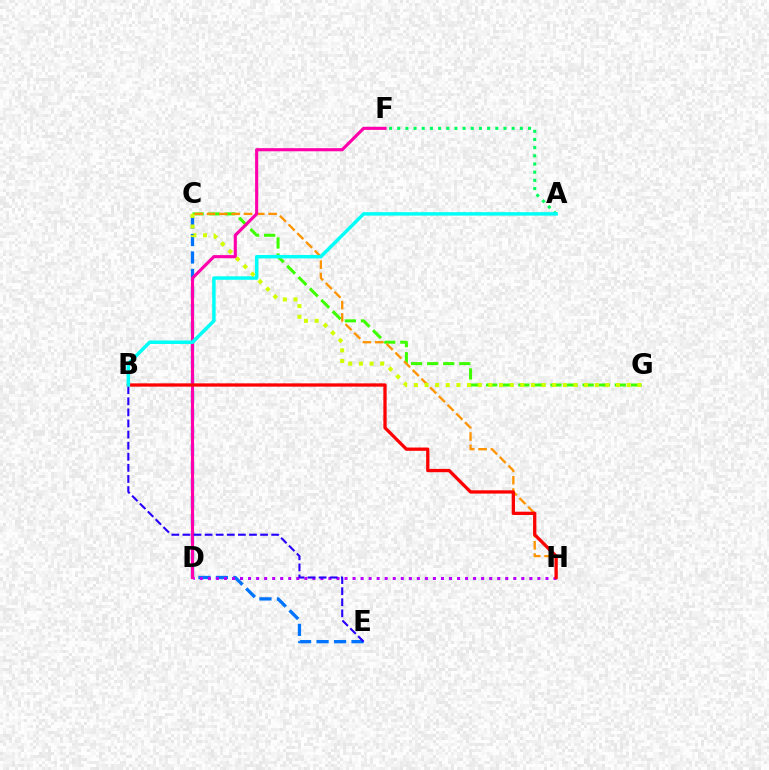{('C', 'G'): [{'color': '#3dff00', 'line_style': 'dashed', 'thickness': 2.18}, {'color': '#d1ff00', 'line_style': 'dotted', 'thickness': 2.89}], ('C', 'E'): [{'color': '#0074ff', 'line_style': 'dashed', 'thickness': 2.37}], ('C', 'H'): [{'color': '#ff9400', 'line_style': 'dashed', 'thickness': 1.67}], ('D', 'H'): [{'color': '#b900ff', 'line_style': 'dotted', 'thickness': 2.18}], ('A', 'F'): [{'color': '#00ff5c', 'line_style': 'dotted', 'thickness': 2.22}], ('D', 'F'): [{'color': '#ff00ac', 'line_style': 'solid', 'thickness': 2.24}], ('B', 'E'): [{'color': '#2500ff', 'line_style': 'dashed', 'thickness': 1.51}], ('B', 'H'): [{'color': '#ff0000', 'line_style': 'solid', 'thickness': 2.36}], ('A', 'B'): [{'color': '#00fff6', 'line_style': 'solid', 'thickness': 2.5}]}